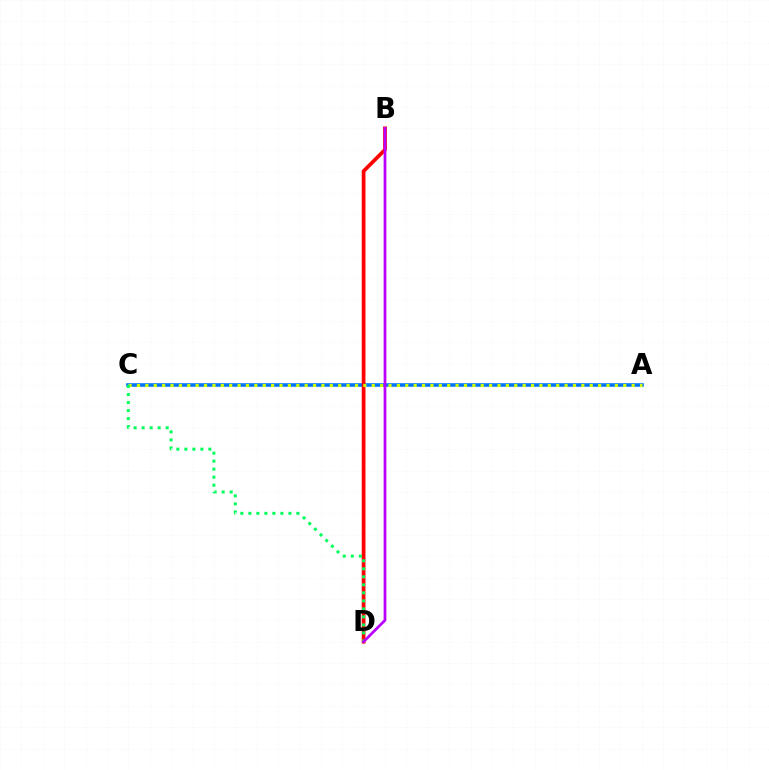{('A', 'C'): [{'color': '#0074ff', 'line_style': 'solid', 'thickness': 2.59}, {'color': '#d1ff00', 'line_style': 'dotted', 'thickness': 2.28}], ('B', 'D'): [{'color': '#ff0000', 'line_style': 'solid', 'thickness': 2.68}, {'color': '#b900ff', 'line_style': 'solid', 'thickness': 1.98}], ('C', 'D'): [{'color': '#00ff5c', 'line_style': 'dotted', 'thickness': 2.18}]}